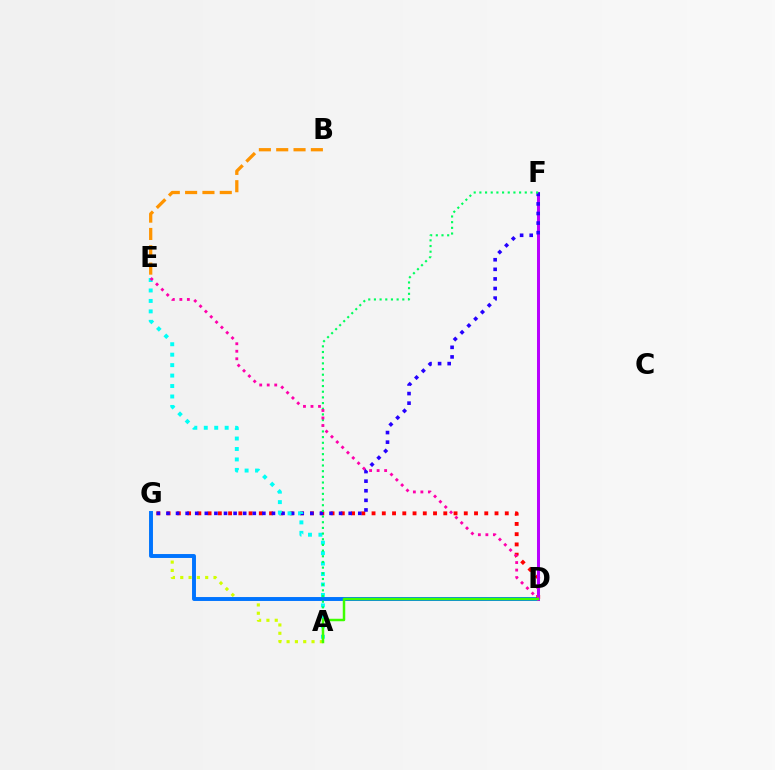{('A', 'G'): [{'color': '#d1ff00', 'line_style': 'dotted', 'thickness': 2.26}], ('D', 'G'): [{'color': '#0074ff', 'line_style': 'solid', 'thickness': 2.82}, {'color': '#ff0000', 'line_style': 'dotted', 'thickness': 2.78}], ('D', 'F'): [{'color': '#b900ff', 'line_style': 'solid', 'thickness': 2.17}], ('F', 'G'): [{'color': '#2500ff', 'line_style': 'dotted', 'thickness': 2.61}], ('A', 'E'): [{'color': '#00fff6', 'line_style': 'dotted', 'thickness': 2.84}], ('A', 'F'): [{'color': '#00ff5c', 'line_style': 'dotted', 'thickness': 1.54}], ('D', 'E'): [{'color': '#ff00ac', 'line_style': 'dotted', 'thickness': 2.04}], ('A', 'D'): [{'color': '#3dff00', 'line_style': 'solid', 'thickness': 1.79}], ('B', 'E'): [{'color': '#ff9400', 'line_style': 'dashed', 'thickness': 2.35}]}